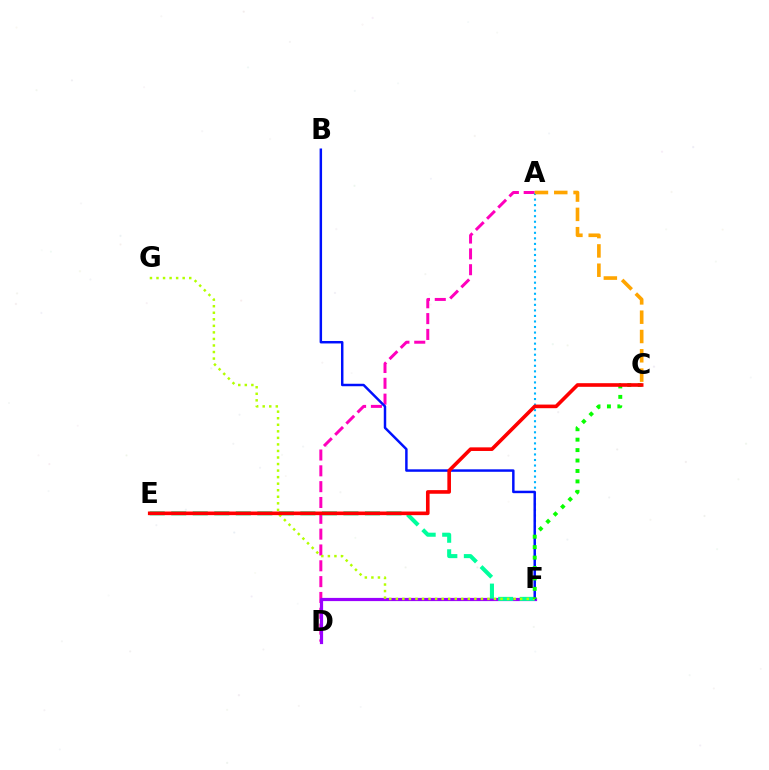{('A', 'D'): [{'color': '#ff00bd', 'line_style': 'dashed', 'thickness': 2.15}], ('D', 'F'): [{'color': '#9b00ff', 'line_style': 'solid', 'thickness': 2.3}], ('E', 'F'): [{'color': '#00ff9d', 'line_style': 'dashed', 'thickness': 2.92}], ('A', 'F'): [{'color': '#00b5ff', 'line_style': 'dotted', 'thickness': 1.51}], ('B', 'F'): [{'color': '#0010ff', 'line_style': 'solid', 'thickness': 1.78}], ('F', 'G'): [{'color': '#b3ff00', 'line_style': 'dotted', 'thickness': 1.78}], ('C', 'F'): [{'color': '#08ff00', 'line_style': 'dotted', 'thickness': 2.83}], ('A', 'C'): [{'color': '#ffa500', 'line_style': 'dashed', 'thickness': 2.62}], ('C', 'E'): [{'color': '#ff0000', 'line_style': 'solid', 'thickness': 2.61}]}